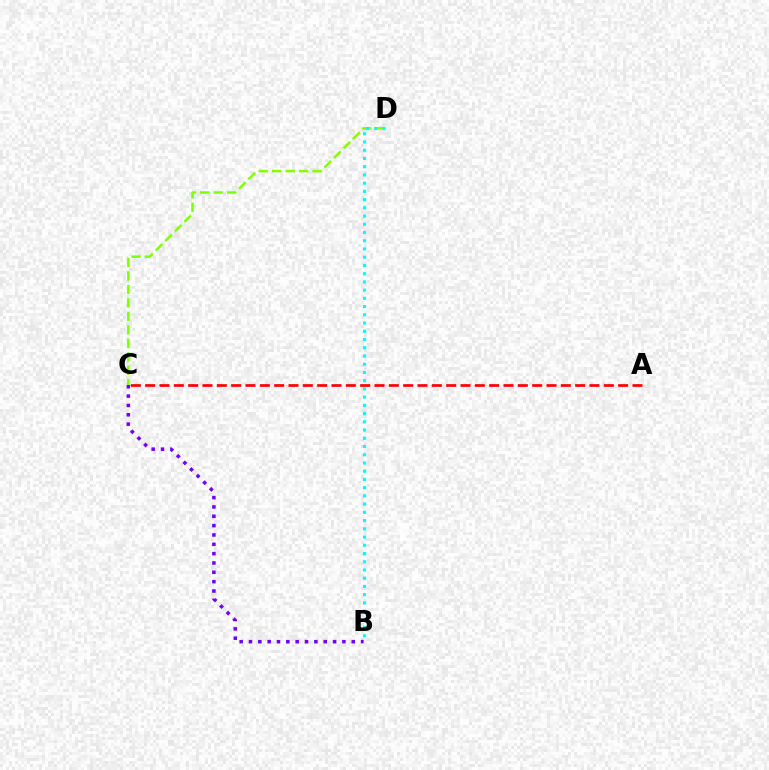{('A', 'C'): [{'color': '#ff0000', 'line_style': 'dashed', 'thickness': 1.95}], ('B', 'C'): [{'color': '#7200ff', 'line_style': 'dotted', 'thickness': 2.54}], ('C', 'D'): [{'color': '#84ff00', 'line_style': 'dashed', 'thickness': 1.83}], ('B', 'D'): [{'color': '#00fff6', 'line_style': 'dotted', 'thickness': 2.24}]}